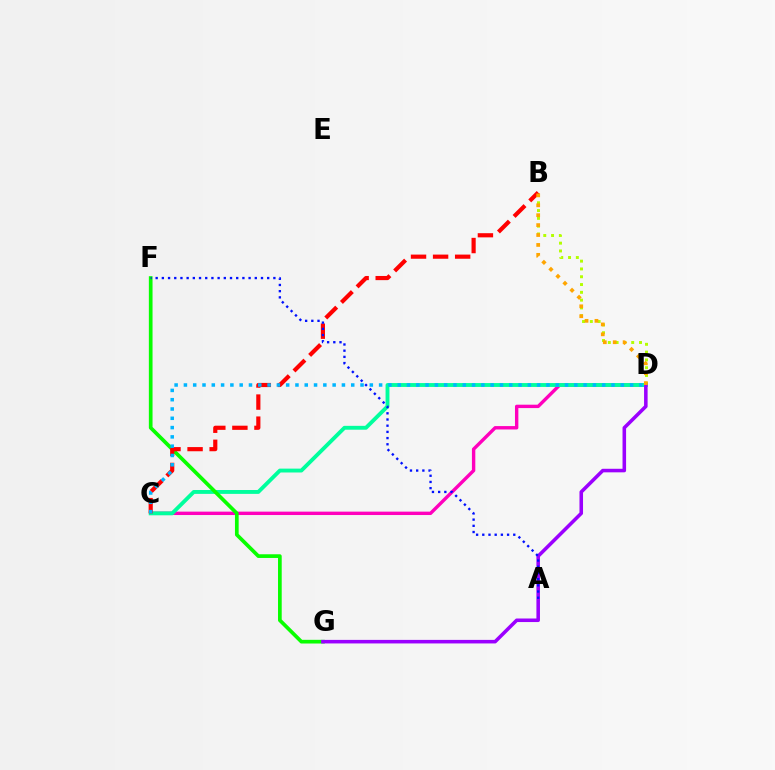{('B', 'D'): [{'color': '#b3ff00', 'line_style': 'dotted', 'thickness': 2.12}, {'color': '#ffa500', 'line_style': 'dotted', 'thickness': 2.69}], ('C', 'D'): [{'color': '#ff00bd', 'line_style': 'solid', 'thickness': 2.44}, {'color': '#00ff9d', 'line_style': 'solid', 'thickness': 2.78}, {'color': '#00b5ff', 'line_style': 'dotted', 'thickness': 2.53}], ('F', 'G'): [{'color': '#08ff00', 'line_style': 'solid', 'thickness': 2.66}], ('B', 'C'): [{'color': '#ff0000', 'line_style': 'dashed', 'thickness': 3.0}], ('D', 'G'): [{'color': '#9b00ff', 'line_style': 'solid', 'thickness': 2.56}], ('A', 'F'): [{'color': '#0010ff', 'line_style': 'dotted', 'thickness': 1.68}]}